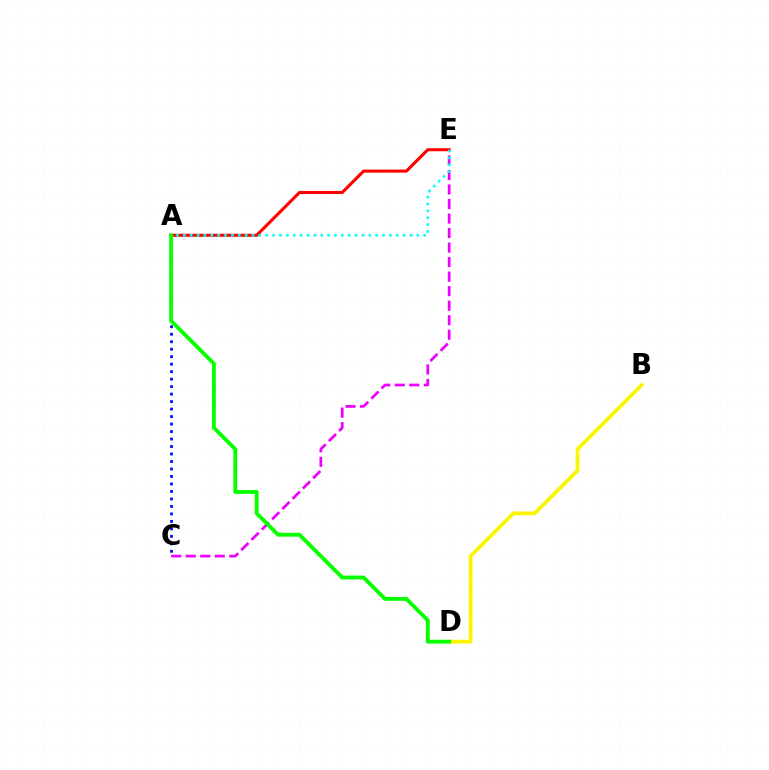{('C', 'E'): [{'color': '#ee00ff', 'line_style': 'dashed', 'thickness': 1.97}], ('A', 'C'): [{'color': '#0010ff', 'line_style': 'dotted', 'thickness': 2.03}], ('A', 'E'): [{'color': '#ff0000', 'line_style': 'solid', 'thickness': 2.2}, {'color': '#00fff6', 'line_style': 'dotted', 'thickness': 1.87}], ('B', 'D'): [{'color': '#fcf500', 'line_style': 'solid', 'thickness': 2.71}], ('A', 'D'): [{'color': '#08ff00', 'line_style': 'solid', 'thickness': 2.78}]}